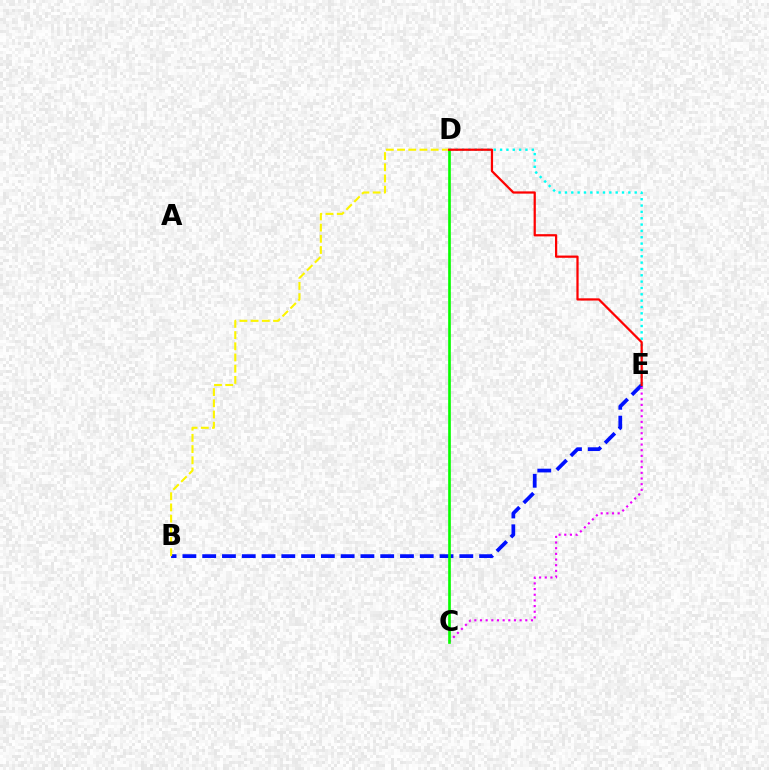{('B', 'E'): [{'color': '#0010ff', 'line_style': 'dashed', 'thickness': 2.69}], ('C', 'E'): [{'color': '#ee00ff', 'line_style': 'dotted', 'thickness': 1.54}], ('B', 'D'): [{'color': '#fcf500', 'line_style': 'dashed', 'thickness': 1.52}], ('D', 'E'): [{'color': '#00fff6', 'line_style': 'dotted', 'thickness': 1.72}, {'color': '#ff0000', 'line_style': 'solid', 'thickness': 1.62}], ('C', 'D'): [{'color': '#08ff00', 'line_style': 'solid', 'thickness': 1.92}]}